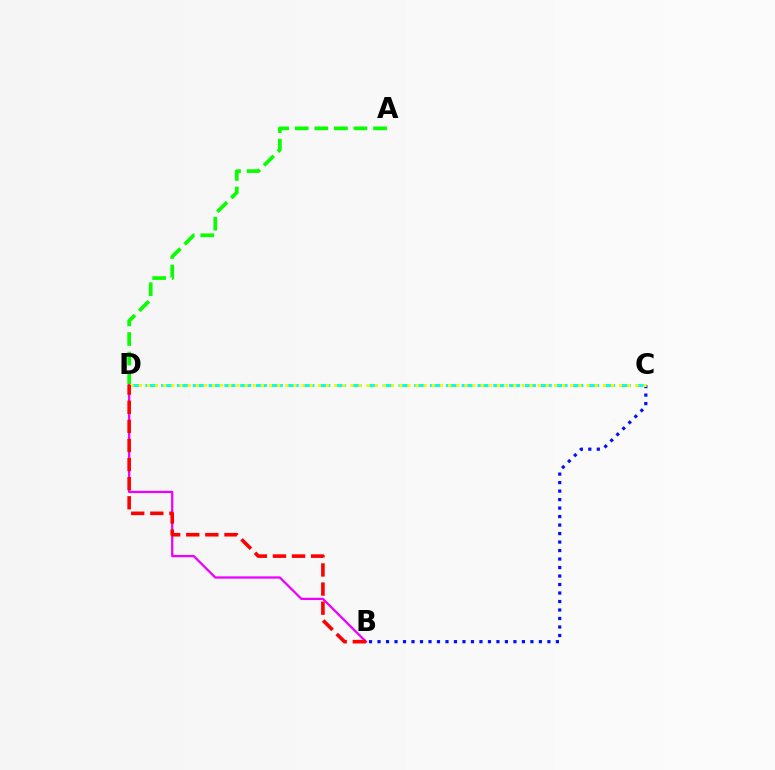{('B', 'C'): [{'color': '#0010ff', 'line_style': 'dotted', 'thickness': 2.31}], ('A', 'D'): [{'color': '#08ff00', 'line_style': 'dashed', 'thickness': 2.66}], ('C', 'D'): [{'color': '#00fff6', 'line_style': 'dashed', 'thickness': 2.15}, {'color': '#fcf500', 'line_style': 'dotted', 'thickness': 2.21}], ('B', 'D'): [{'color': '#ee00ff', 'line_style': 'solid', 'thickness': 1.63}, {'color': '#ff0000', 'line_style': 'dashed', 'thickness': 2.6}]}